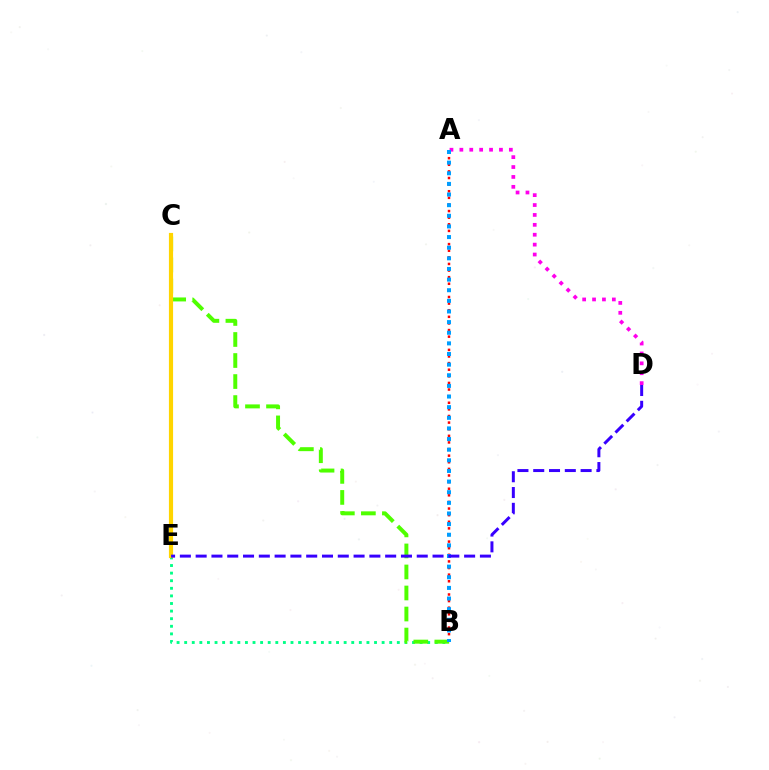{('A', 'D'): [{'color': '#ff00ed', 'line_style': 'dotted', 'thickness': 2.69}], ('B', 'E'): [{'color': '#00ff86', 'line_style': 'dotted', 'thickness': 2.06}], ('B', 'C'): [{'color': '#4fff00', 'line_style': 'dashed', 'thickness': 2.86}], ('A', 'B'): [{'color': '#ff0000', 'line_style': 'dotted', 'thickness': 1.8}, {'color': '#009eff', 'line_style': 'dotted', 'thickness': 2.89}], ('C', 'E'): [{'color': '#ffd500', 'line_style': 'solid', 'thickness': 3.0}], ('D', 'E'): [{'color': '#3700ff', 'line_style': 'dashed', 'thickness': 2.15}]}